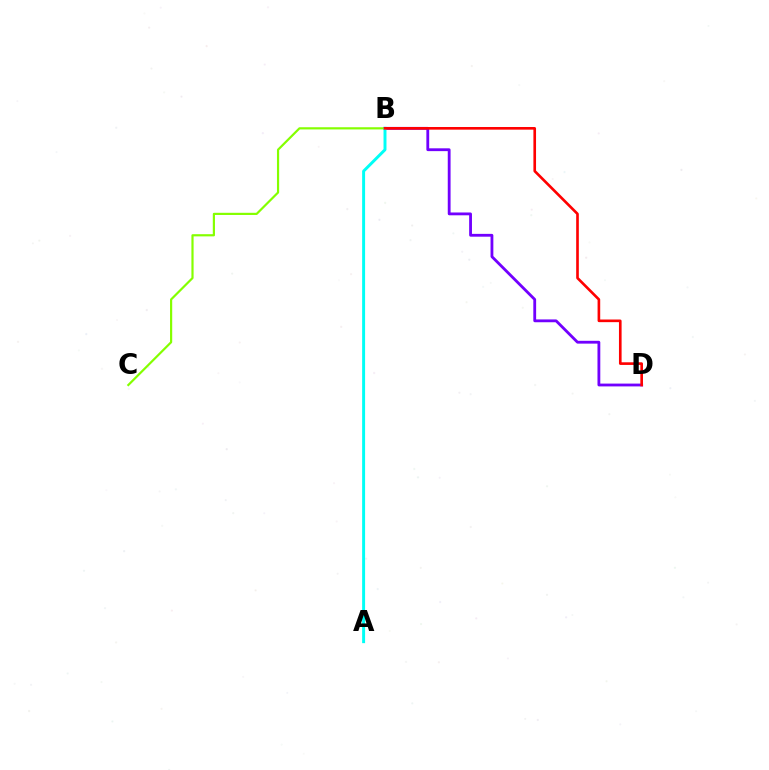{('B', 'D'): [{'color': '#7200ff', 'line_style': 'solid', 'thickness': 2.03}, {'color': '#ff0000', 'line_style': 'solid', 'thickness': 1.9}], ('B', 'C'): [{'color': '#84ff00', 'line_style': 'solid', 'thickness': 1.57}], ('A', 'B'): [{'color': '#00fff6', 'line_style': 'solid', 'thickness': 2.13}]}